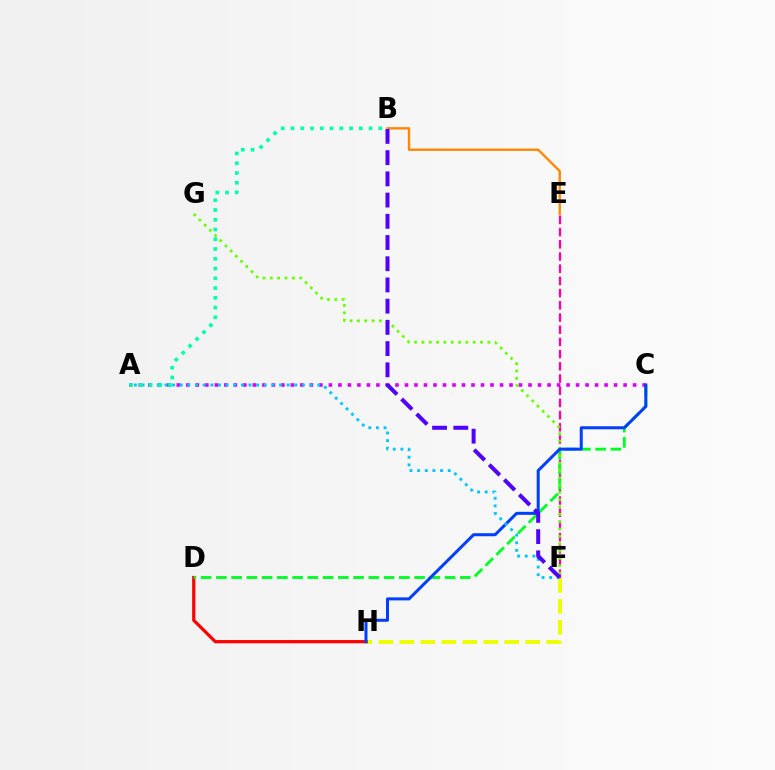{('E', 'F'): [{'color': '#ff00a0', 'line_style': 'dashed', 'thickness': 1.66}], ('F', 'H'): [{'color': '#eeff00', 'line_style': 'dashed', 'thickness': 2.85}], ('B', 'E'): [{'color': '#ff8800', 'line_style': 'solid', 'thickness': 1.71}], ('D', 'H'): [{'color': '#ff0000', 'line_style': 'solid', 'thickness': 2.33}], ('C', 'D'): [{'color': '#00ff27', 'line_style': 'dashed', 'thickness': 2.07}], ('F', 'G'): [{'color': '#66ff00', 'line_style': 'dotted', 'thickness': 1.99}], ('A', 'C'): [{'color': '#d600ff', 'line_style': 'dotted', 'thickness': 2.58}], ('C', 'H'): [{'color': '#003fff', 'line_style': 'solid', 'thickness': 2.17}], ('A', 'F'): [{'color': '#00c7ff', 'line_style': 'dotted', 'thickness': 2.07}], ('A', 'B'): [{'color': '#00ffaf', 'line_style': 'dotted', 'thickness': 2.65}], ('B', 'F'): [{'color': '#4f00ff', 'line_style': 'dashed', 'thickness': 2.88}]}